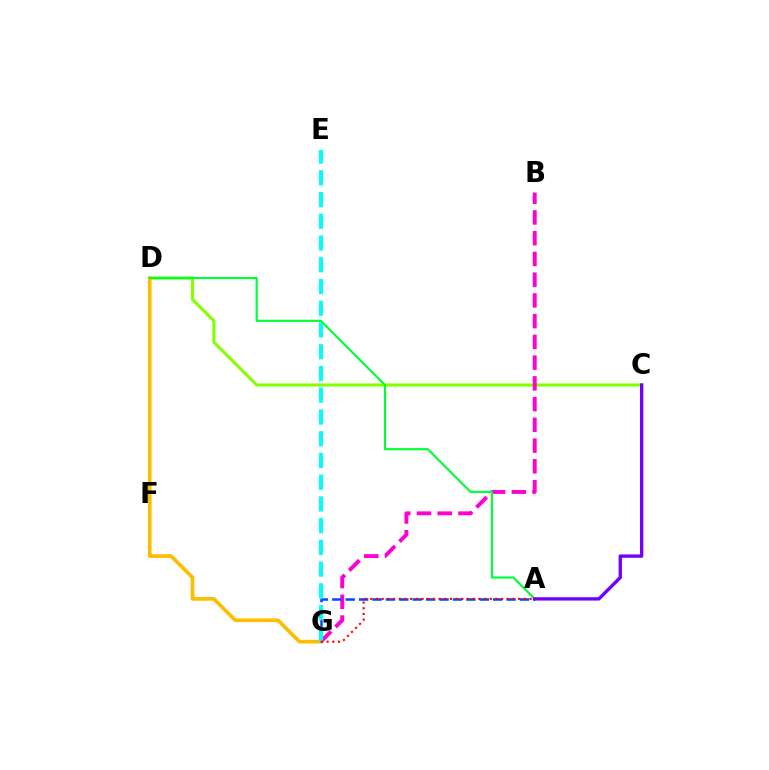{('C', 'D'): [{'color': '#84ff00', 'line_style': 'solid', 'thickness': 2.24}], ('D', 'G'): [{'color': '#ffbd00', 'line_style': 'solid', 'thickness': 2.66}], ('B', 'G'): [{'color': '#ff00cf', 'line_style': 'dashed', 'thickness': 2.82}], ('A', 'G'): [{'color': '#004bff', 'line_style': 'dashed', 'thickness': 1.82}, {'color': '#ff0000', 'line_style': 'dotted', 'thickness': 1.55}], ('E', 'G'): [{'color': '#00fff6', 'line_style': 'dashed', 'thickness': 2.95}], ('A', 'D'): [{'color': '#00ff39', 'line_style': 'solid', 'thickness': 1.56}], ('A', 'C'): [{'color': '#7200ff', 'line_style': 'solid', 'thickness': 2.42}]}